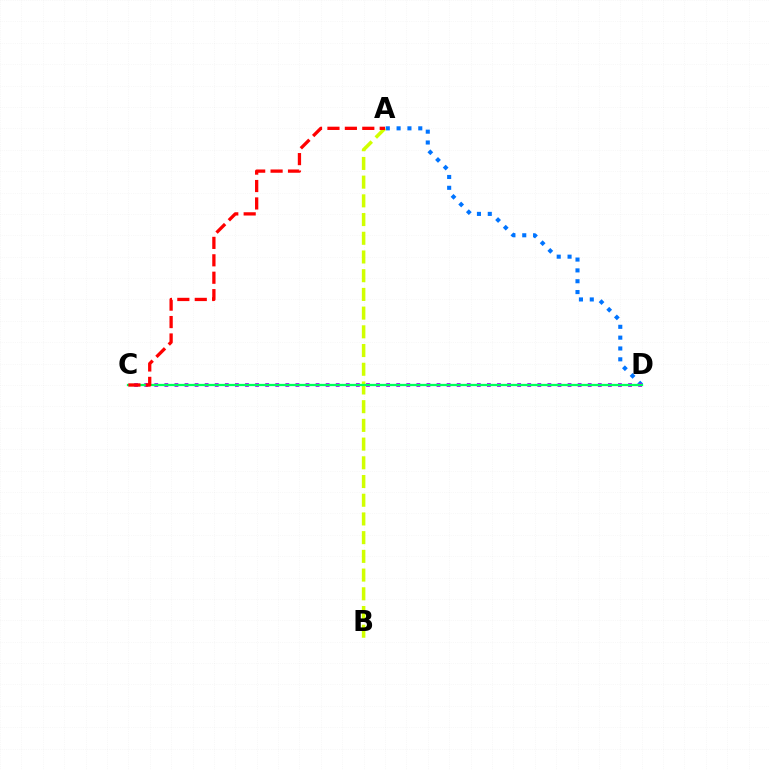{('A', 'D'): [{'color': '#0074ff', 'line_style': 'dotted', 'thickness': 2.94}], ('C', 'D'): [{'color': '#b900ff', 'line_style': 'dotted', 'thickness': 2.74}, {'color': '#00ff5c', 'line_style': 'solid', 'thickness': 1.64}], ('A', 'B'): [{'color': '#d1ff00', 'line_style': 'dashed', 'thickness': 2.54}], ('A', 'C'): [{'color': '#ff0000', 'line_style': 'dashed', 'thickness': 2.37}]}